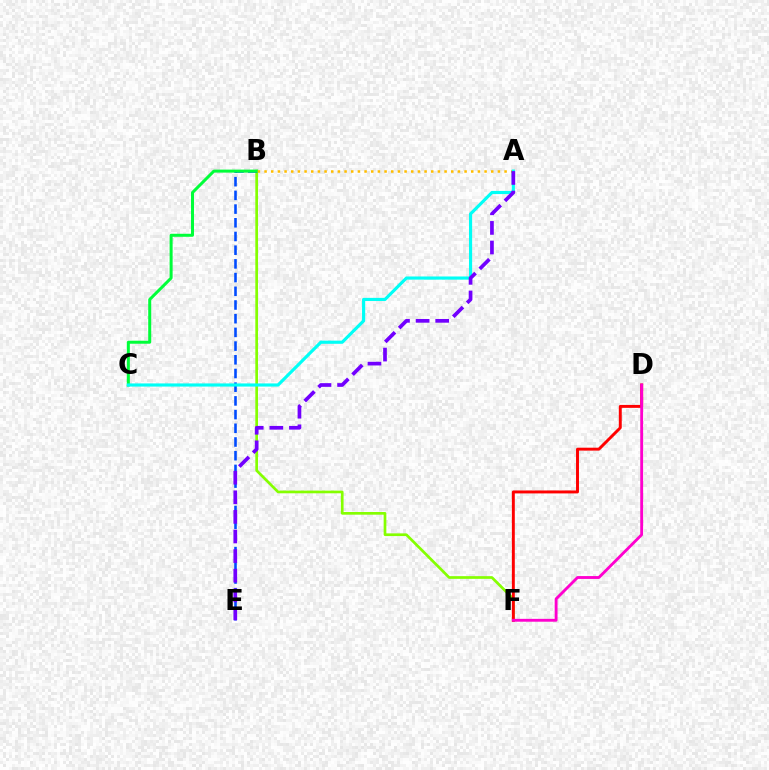{('B', 'F'): [{'color': '#84ff00', 'line_style': 'solid', 'thickness': 1.94}], ('D', 'F'): [{'color': '#ff0000', 'line_style': 'solid', 'thickness': 2.11}, {'color': '#ff00cf', 'line_style': 'solid', 'thickness': 2.06}], ('B', 'E'): [{'color': '#004bff', 'line_style': 'dashed', 'thickness': 1.86}], ('B', 'C'): [{'color': '#00ff39', 'line_style': 'solid', 'thickness': 2.17}], ('A', 'B'): [{'color': '#ffbd00', 'line_style': 'dotted', 'thickness': 1.81}], ('A', 'C'): [{'color': '#00fff6', 'line_style': 'solid', 'thickness': 2.27}], ('A', 'E'): [{'color': '#7200ff', 'line_style': 'dashed', 'thickness': 2.66}]}